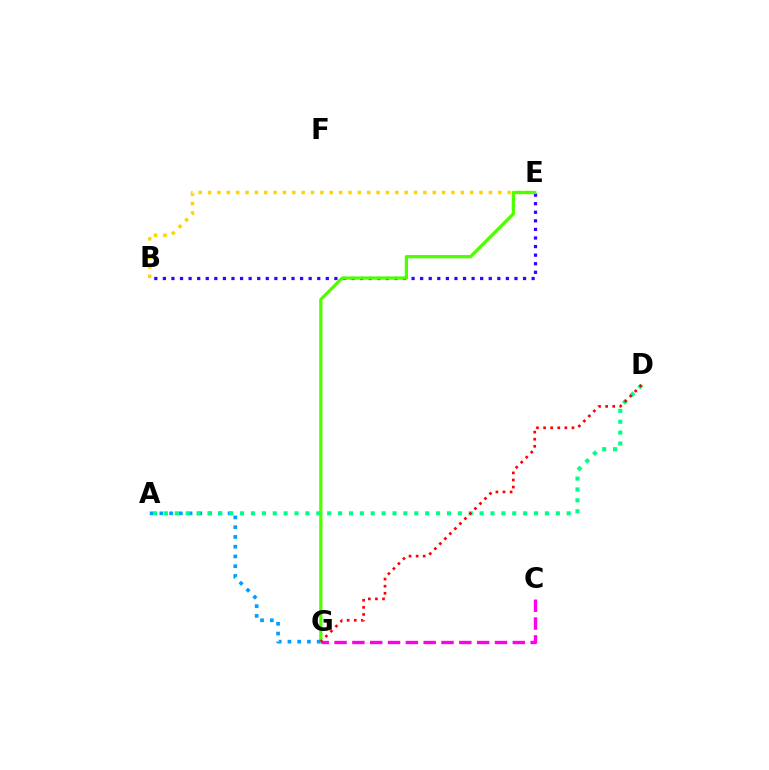{('B', 'E'): [{'color': '#ffd500', 'line_style': 'dotted', 'thickness': 2.54}, {'color': '#3700ff', 'line_style': 'dotted', 'thickness': 2.33}], ('E', 'G'): [{'color': '#4fff00', 'line_style': 'solid', 'thickness': 2.35}], ('A', 'G'): [{'color': '#009eff', 'line_style': 'dotted', 'thickness': 2.65}], ('A', 'D'): [{'color': '#00ff86', 'line_style': 'dotted', 'thickness': 2.96}], ('C', 'G'): [{'color': '#ff00ed', 'line_style': 'dashed', 'thickness': 2.42}], ('D', 'G'): [{'color': '#ff0000', 'line_style': 'dotted', 'thickness': 1.93}]}